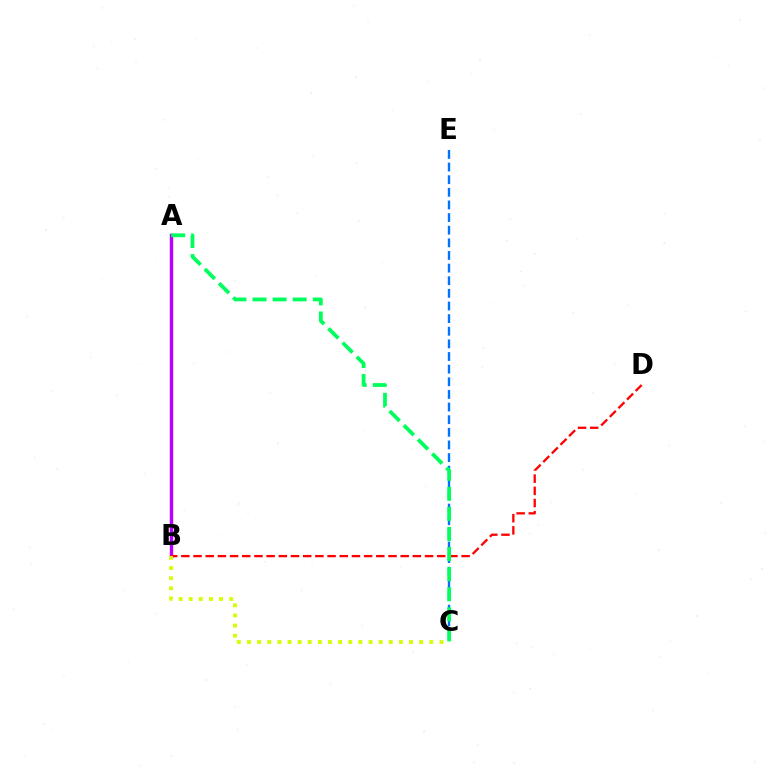{('A', 'B'): [{'color': '#b900ff', 'line_style': 'solid', 'thickness': 2.45}], ('B', 'D'): [{'color': '#ff0000', 'line_style': 'dashed', 'thickness': 1.66}], ('B', 'C'): [{'color': '#d1ff00', 'line_style': 'dotted', 'thickness': 2.75}], ('C', 'E'): [{'color': '#0074ff', 'line_style': 'dashed', 'thickness': 1.72}], ('A', 'C'): [{'color': '#00ff5c', 'line_style': 'dashed', 'thickness': 2.73}]}